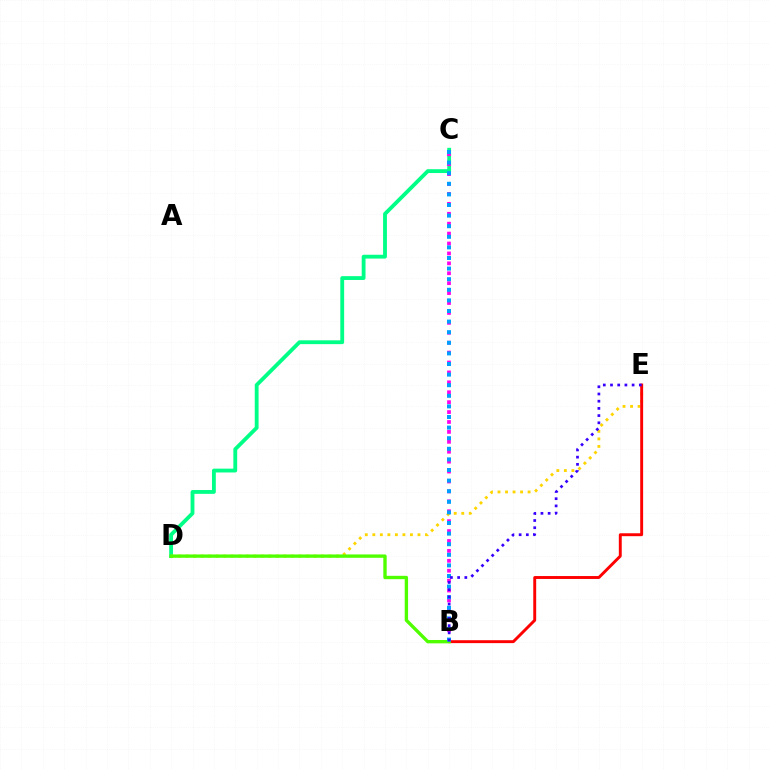{('C', 'D'): [{'color': '#00ff86', 'line_style': 'solid', 'thickness': 2.75}], ('D', 'E'): [{'color': '#ffd500', 'line_style': 'dotted', 'thickness': 2.04}], ('B', 'E'): [{'color': '#ff0000', 'line_style': 'solid', 'thickness': 2.1}, {'color': '#3700ff', 'line_style': 'dotted', 'thickness': 1.96}], ('B', 'C'): [{'color': '#ff00ed', 'line_style': 'dotted', 'thickness': 2.69}, {'color': '#009eff', 'line_style': 'dotted', 'thickness': 2.88}], ('B', 'D'): [{'color': '#4fff00', 'line_style': 'solid', 'thickness': 2.42}]}